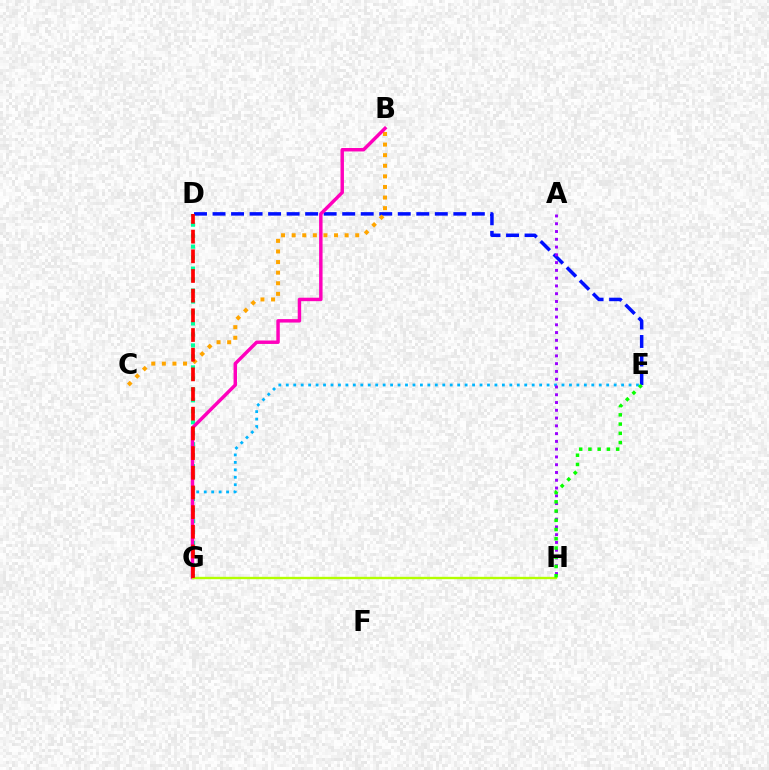{('E', 'G'): [{'color': '#00b5ff', 'line_style': 'dotted', 'thickness': 2.02}], ('D', 'G'): [{'color': '#00ff9d', 'line_style': 'dotted', 'thickness': 2.98}, {'color': '#ff0000', 'line_style': 'dashed', 'thickness': 2.67}], ('D', 'E'): [{'color': '#0010ff', 'line_style': 'dashed', 'thickness': 2.52}], ('B', 'C'): [{'color': '#ffa500', 'line_style': 'dotted', 'thickness': 2.88}], ('A', 'H'): [{'color': '#9b00ff', 'line_style': 'dotted', 'thickness': 2.11}], ('B', 'G'): [{'color': '#ff00bd', 'line_style': 'solid', 'thickness': 2.48}], ('G', 'H'): [{'color': '#b3ff00', 'line_style': 'solid', 'thickness': 1.69}], ('E', 'H'): [{'color': '#08ff00', 'line_style': 'dotted', 'thickness': 2.51}]}